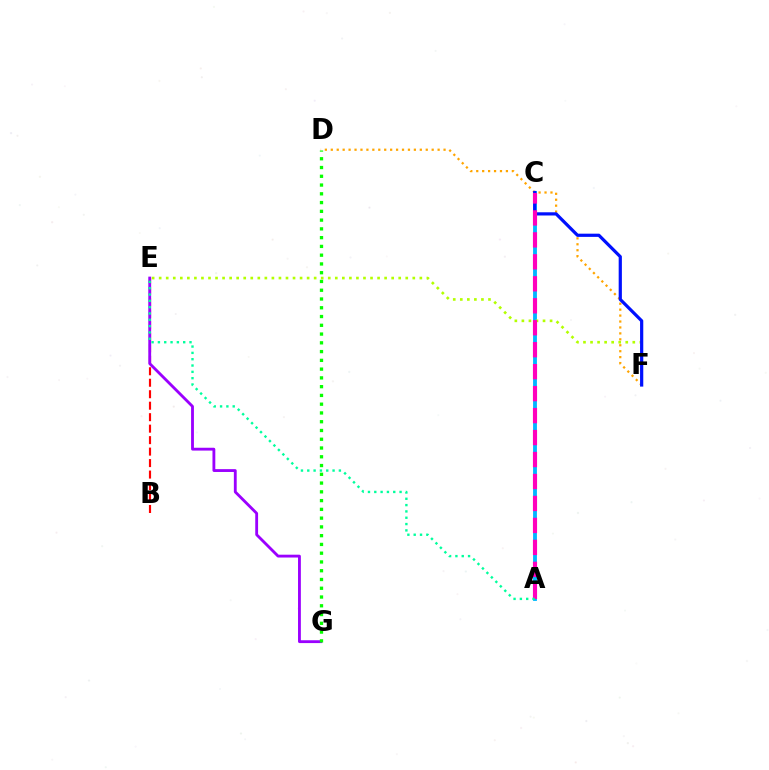{('A', 'C'): [{'color': '#00b5ff', 'line_style': 'solid', 'thickness': 2.76}, {'color': '#ff00bd', 'line_style': 'dashed', 'thickness': 2.98}], ('D', 'F'): [{'color': '#ffa500', 'line_style': 'dotted', 'thickness': 1.61}], ('B', 'E'): [{'color': '#ff0000', 'line_style': 'dashed', 'thickness': 1.56}], ('E', 'G'): [{'color': '#9b00ff', 'line_style': 'solid', 'thickness': 2.04}], ('E', 'F'): [{'color': '#b3ff00', 'line_style': 'dotted', 'thickness': 1.91}], ('C', 'F'): [{'color': '#0010ff', 'line_style': 'solid', 'thickness': 2.31}], ('D', 'G'): [{'color': '#08ff00', 'line_style': 'dotted', 'thickness': 2.38}], ('A', 'E'): [{'color': '#00ff9d', 'line_style': 'dotted', 'thickness': 1.72}]}